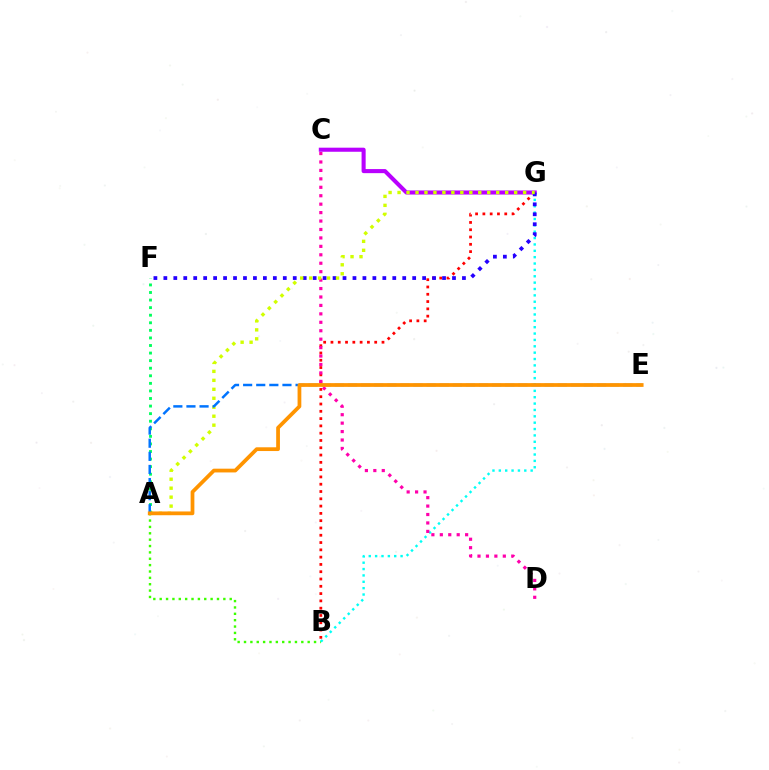{('A', 'B'): [{'color': '#3dff00', 'line_style': 'dotted', 'thickness': 1.73}], ('B', 'G'): [{'color': '#00fff6', 'line_style': 'dotted', 'thickness': 1.73}, {'color': '#ff0000', 'line_style': 'dotted', 'thickness': 1.98}], ('C', 'G'): [{'color': '#b900ff', 'line_style': 'solid', 'thickness': 2.93}], ('A', 'F'): [{'color': '#00ff5c', 'line_style': 'dotted', 'thickness': 2.06}], ('F', 'G'): [{'color': '#2500ff', 'line_style': 'dotted', 'thickness': 2.7}], ('C', 'D'): [{'color': '#ff00ac', 'line_style': 'dotted', 'thickness': 2.29}], ('A', 'G'): [{'color': '#d1ff00', 'line_style': 'dotted', 'thickness': 2.44}], ('A', 'E'): [{'color': '#0074ff', 'line_style': 'dashed', 'thickness': 1.78}, {'color': '#ff9400', 'line_style': 'solid', 'thickness': 2.7}]}